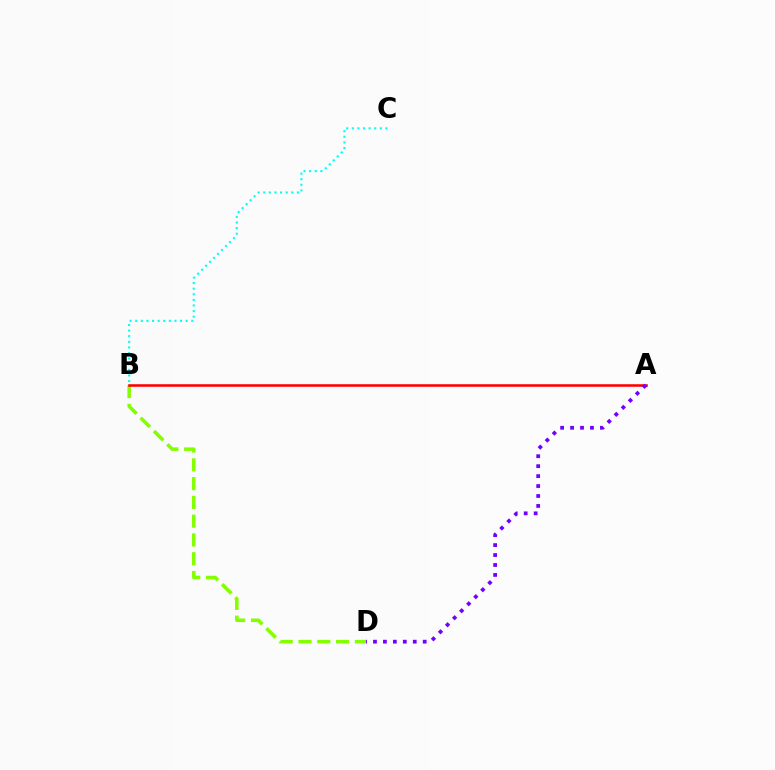{('B', 'D'): [{'color': '#84ff00', 'line_style': 'dashed', 'thickness': 2.55}], ('A', 'B'): [{'color': '#ff0000', 'line_style': 'solid', 'thickness': 1.85}], ('B', 'C'): [{'color': '#00fff6', 'line_style': 'dotted', 'thickness': 1.52}], ('A', 'D'): [{'color': '#7200ff', 'line_style': 'dotted', 'thickness': 2.7}]}